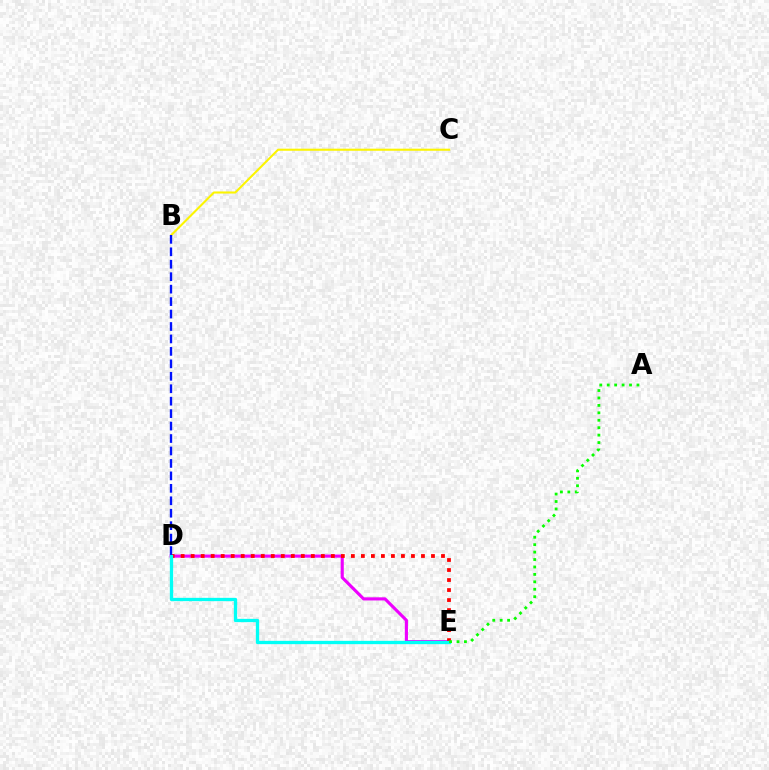{('D', 'E'): [{'color': '#ee00ff', 'line_style': 'solid', 'thickness': 2.25}, {'color': '#ff0000', 'line_style': 'dotted', 'thickness': 2.72}, {'color': '#00fff6', 'line_style': 'solid', 'thickness': 2.38}], ('B', 'C'): [{'color': '#fcf500', 'line_style': 'solid', 'thickness': 1.5}], ('A', 'E'): [{'color': '#08ff00', 'line_style': 'dotted', 'thickness': 2.02}], ('B', 'D'): [{'color': '#0010ff', 'line_style': 'dashed', 'thickness': 1.69}]}